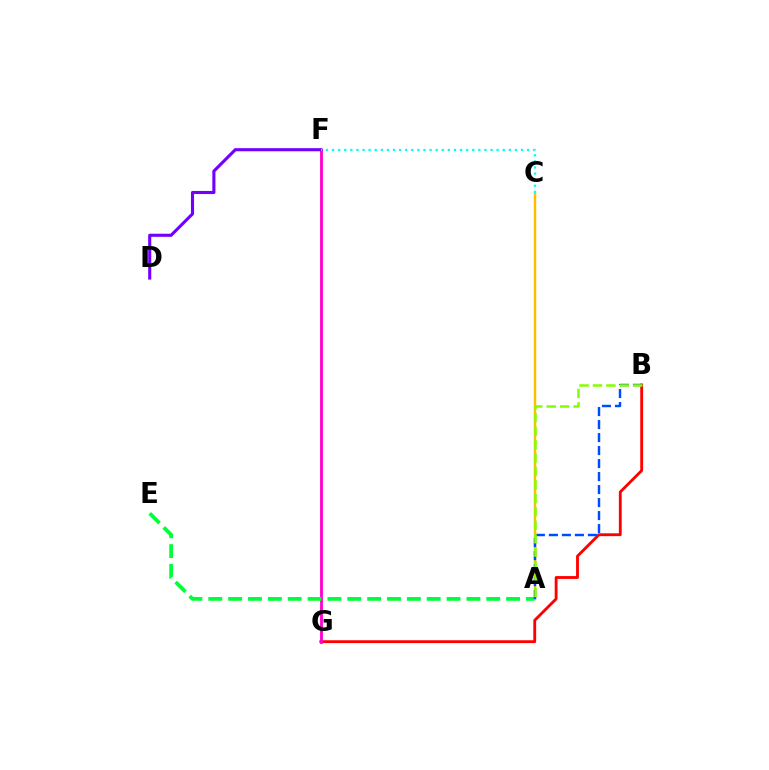{('B', 'G'): [{'color': '#ff0000', 'line_style': 'solid', 'thickness': 2.05}], ('A', 'C'): [{'color': '#ffbd00', 'line_style': 'solid', 'thickness': 1.77}], ('F', 'G'): [{'color': '#ff00cf', 'line_style': 'solid', 'thickness': 2.03}], ('A', 'E'): [{'color': '#00ff39', 'line_style': 'dashed', 'thickness': 2.7}], ('D', 'F'): [{'color': '#7200ff', 'line_style': 'solid', 'thickness': 2.24}], ('A', 'B'): [{'color': '#004bff', 'line_style': 'dashed', 'thickness': 1.77}, {'color': '#84ff00', 'line_style': 'dashed', 'thickness': 1.83}], ('C', 'F'): [{'color': '#00fff6', 'line_style': 'dotted', 'thickness': 1.66}]}